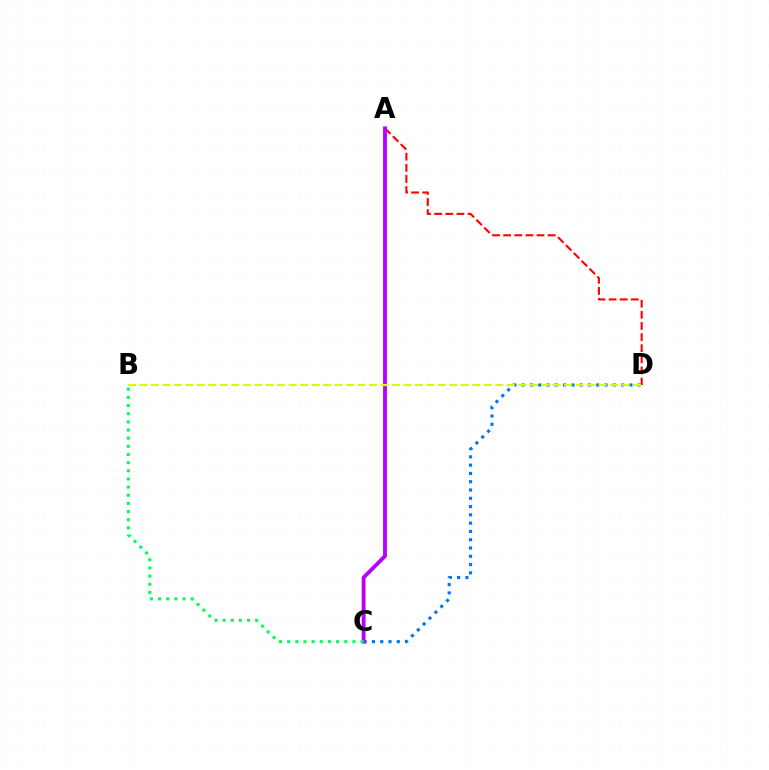{('A', 'D'): [{'color': '#ff0000', 'line_style': 'dashed', 'thickness': 1.51}], ('C', 'D'): [{'color': '#0074ff', 'line_style': 'dotted', 'thickness': 2.25}], ('A', 'C'): [{'color': '#b900ff', 'line_style': 'solid', 'thickness': 2.78}], ('B', 'C'): [{'color': '#00ff5c', 'line_style': 'dotted', 'thickness': 2.22}], ('B', 'D'): [{'color': '#d1ff00', 'line_style': 'dashed', 'thickness': 1.56}]}